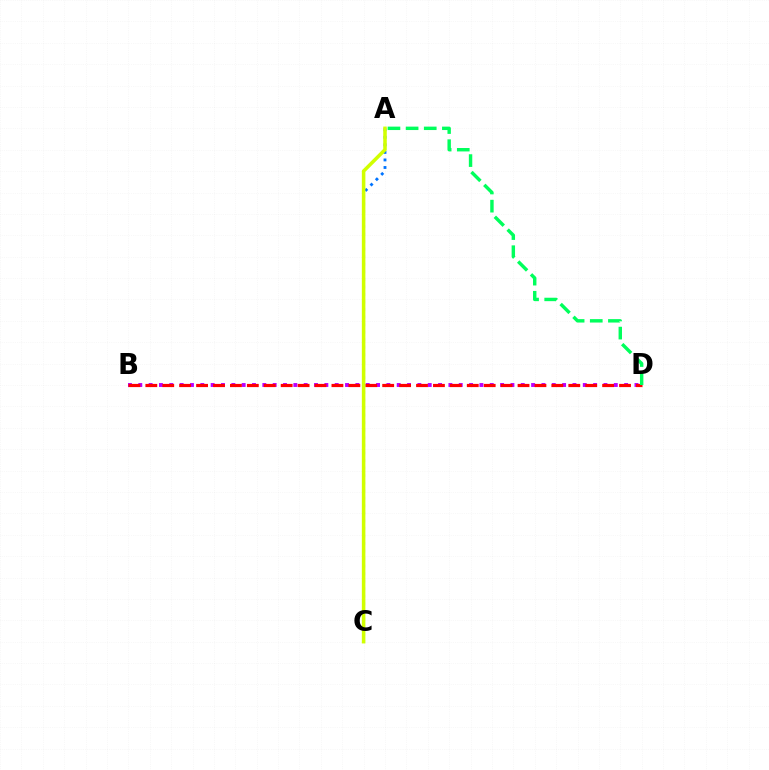{('B', 'D'): [{'color': '#b900ff', 'line_style': 'dotted', 'thickness': 2.81}, {'color': '#ff0000', 'line_style': 'dashed', 'thickness': 2.3}], ('A', 'C'): [{'color': '#0074ff', 'line_style': 'dotted', 'thickness': 2.05}, {'color': '#d1ff00', 'line_style': 'solid', 'thickness': 2.55}], ('A', 'D'): [{'color': '#00ff5c', 'line_style': 'dashed', 'thickness': 2.46}]}